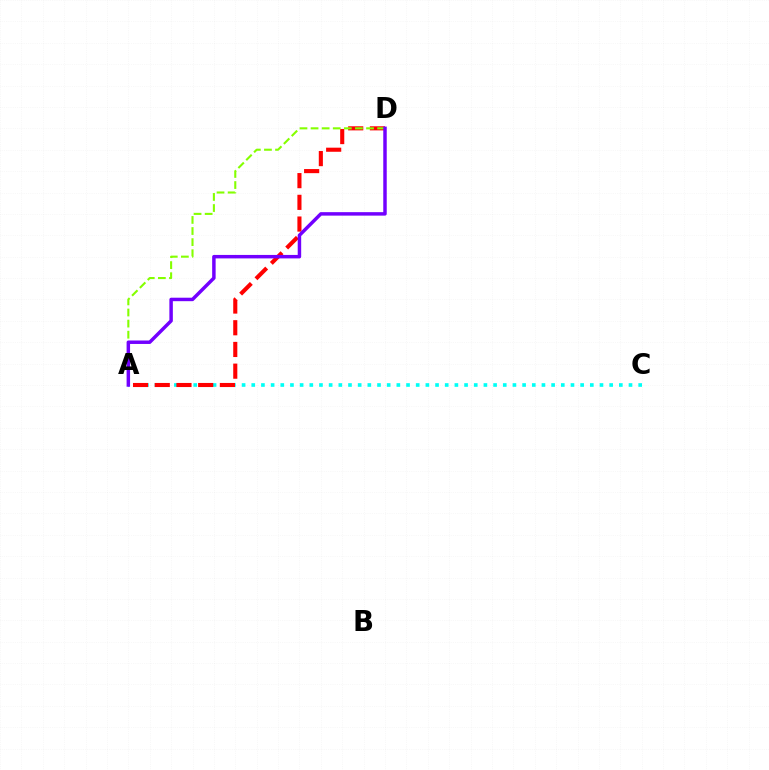{('A', 'C'): [{'color': '#00fff6', 'line_style': 'dotted', 'thickness': 2.63}], ('A', 'D'): [{'color': '#ff0000', 'line_style': 'dashed', 'thickness': 2.95}, {'color': '#84ff00', 'line_style': 'dashed', 'thickness': 1.51}, {'color': '#7200ff', 'line_style': 'solid', 'thickness': 2.5}]}